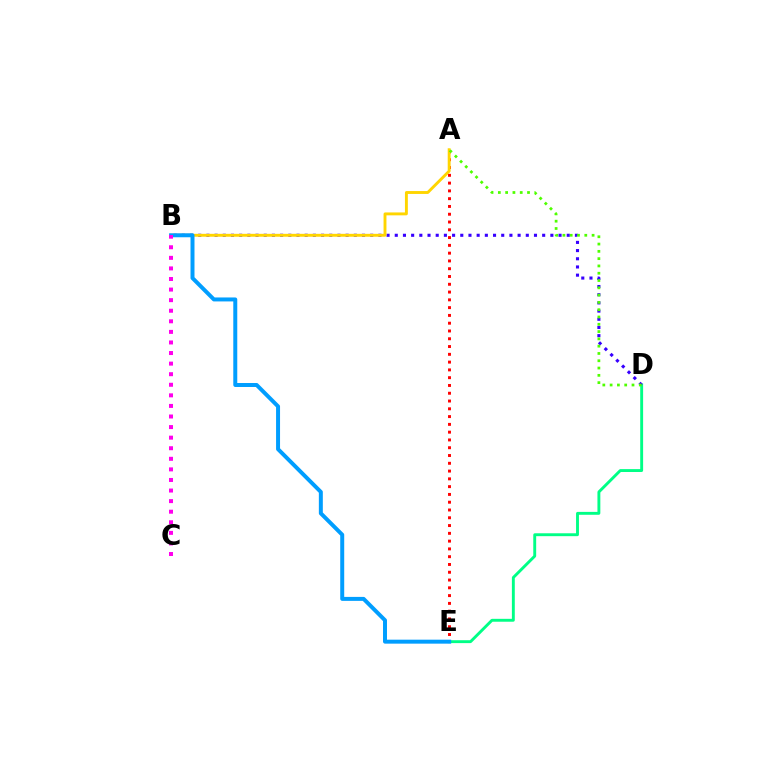{('D', 'E'): [{'color': '#00ff86', 'line_style': 'solid', 'thickness': 2.08}], ('B', 'D'): [{'color': '#3700ff', 'line_style': 'dotted', 'thickness': 2.23}], ('A', 'E'): [{'color': '#ff0000', 'line_style': 'dotted', 'thickness': 2.11}], ('A', 'B'): [{'color': '#ffd500', 'line_style': 'solid', 'thickness': 2.09}], ('B', 'E'): [{'color': '#009eff', 'line_style': 'solid', 'thickness': 2.86}], ('B', 'C'): [{'color': '#ff00ed', 'line_style': 'dotted', 'thickness': 2.87}], ('A', 'D'): [{'color': '#4fff00', 'line_style': 'dotted', 'thickness': 1.98}]}